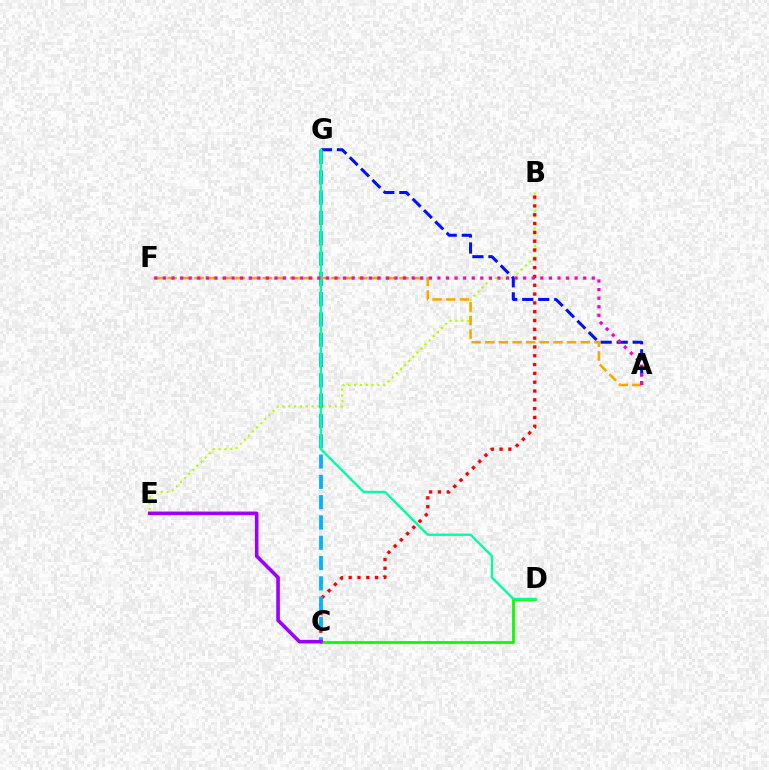{('B', 'E'): [{'color': '#b3ff00', 'line_style': 'dotted', 'thickness': 1.58}], ('C', 'D'): [{'color': '#08ff00', 'line_style': 'solid', 'thickness': 2.0}], ('A', 'G'): [{'color': '#0010ff', 'line_style': 'dashed', 'thickness': 2.18}], ('B', 'C'): [{'color': '#ff0000', 'line_style': 'dotted', 'thickness': 2.39}], ('C', 'G'): [{'color': '#00b5ff', 'line_style': 'dashed', 'thickness': 2.76}], ('C', 'E'): [{'color': '#9b00ff', 'line_style': 'solid', 'thickness': 2.59}], ('A', 'F'): [{'color': '#ffa500', 'line_style': 'dashed', 'thickness': 1.85}, {'color': '#ff00bd', 'line_style': 'dotted', 'thickness': 2.33}], ('D', 'G'): [{'color': '#00ff9d', 'line_style': 'solid', 'thickness': 1.68}]}